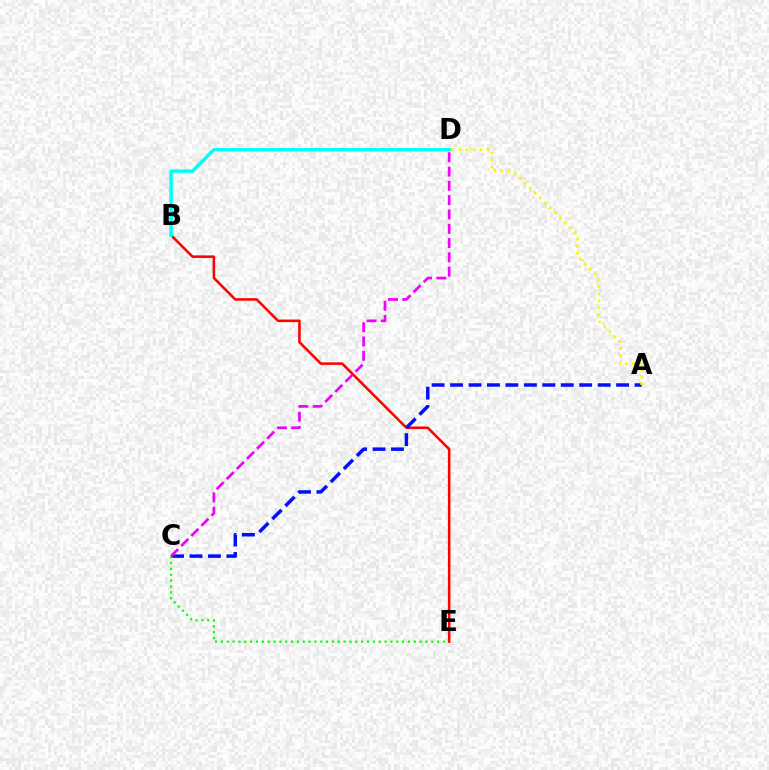{('B', 'E'): [{'color': '#ff0000', 'line_style': 'solid', 'thickness': 1.83}], ('A', 'C'): [{'color': '#0010ff', 'line_style': 'dashed', 'thickness': 2.51}], ('A', 'D'): [{'color': '#fcf500', 'line_style': 'dotted', 'thickness': 1.92}], ('C', 'E'): [{'color': '#08ff00', 'line_style': 'dotted', 'thickness': 1.59}], ('C', 'D'): [{'color': '#ee00ff', 'line_style': 'dashed', 'thickness': 1.94}], ('B', 'D'): [{'color': '#00fff6', 'line_style': 'solid', 'thickness': 2.45}]}